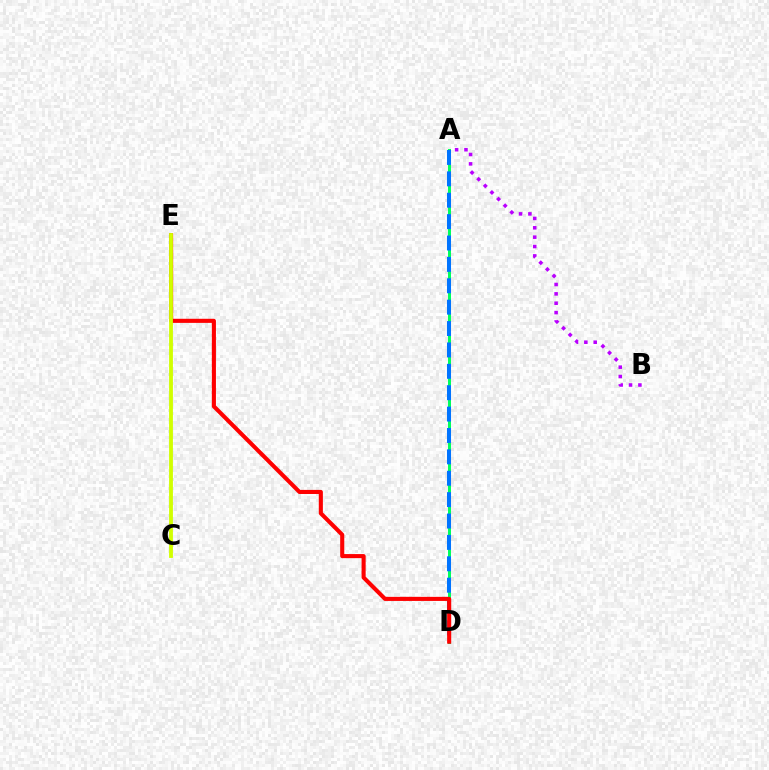{('A', 'D'): [{'color': '#00ff5c', 'line_style': 'solid', 'thickness': 2.15}, {'color': '#0074ff', 'line_style': 'dashed', 'thickness': 2.91}], ('A', 'B'): [{'color': '#b900ff', 'line_style': 'dotted', 'thickness': 2.54}], ('D', 'E'): [{'color': '#ff0000', 'line_style': 'solid', 'thickness': 2.94}], ('C', 'E'): [{'color': '#d1ff00', 'line_style': 'solid', 'thickness': 2.76}]}